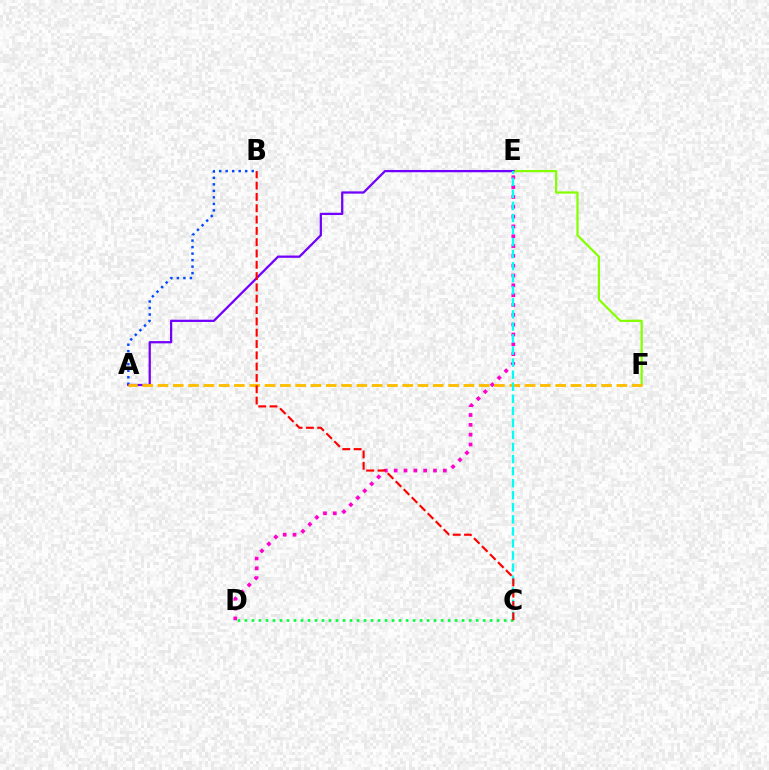{('E', 'F'): [{'color': '#84ff00', 'line_style': 'solid', 'thickness': 1.6}], ('D', 'E'): [{'color': '#ff00cf', 'line_style': 'dotted', 'thickness': 2.67}], ('A', 'B'): [{'color': '#004bff', 'line_style': 'dotted', 'thickness': 1.77}], ('C', 'D'): [{'color': '#00ff39', 'line_style': 'dotted', 'thickness': 1.9}], ('A', 'E'): [{'color': '#7200ff', 'line_style': 'solid', 'thickness': 1.63}], ('A', 'F'): [{'color': '#ffbd00', 'line_style': 'dashed', 'thickness': 2.08}], ('C', 'E'): [{'color': '#00fff6', 'line_style': 'dashed', 'thickness': 1.64}], ('B', 'C'): [{'color': '#ff0000', 'line_style': 'dashed', 'thickness': 1.54}]}